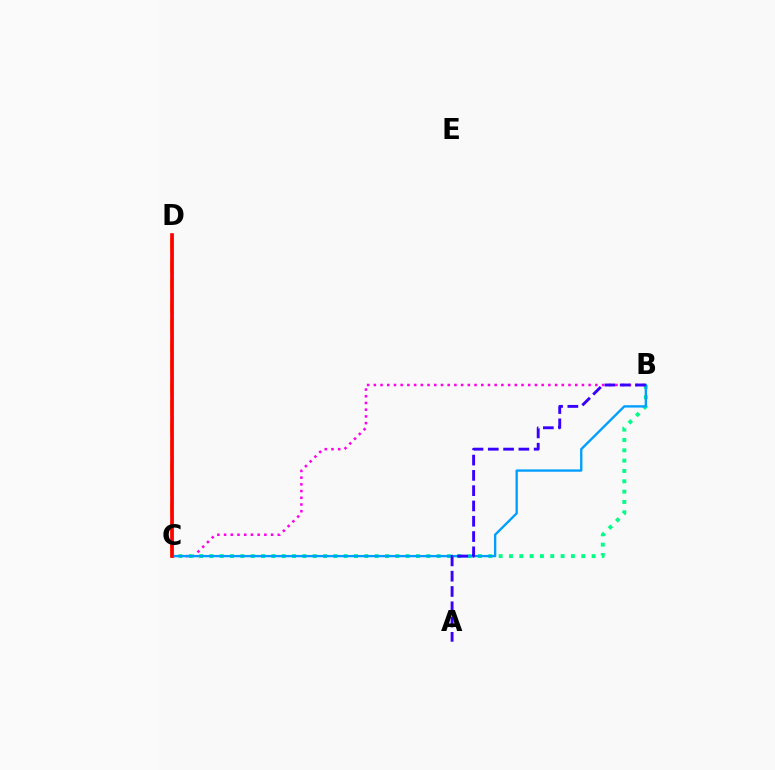{('B', 'C'): [{'color': '#ff00ed', 'line_style': 'dotted', 'thickness': 1.82}, {'color': '#00ff86', 'line_style': 'dotted', 'thickness': 2.81}, {'color': '#009eff', 'line_style': 'solid', 'thickness': 1.68}], ('C', 'D'): [{'color': '#ffd500', 'line_style': 'dashed', 'thickness': 2.75}, {'color': '#4fff00', 'line_style': 'solid', 'thickness': 2.06}, {'color': '#ff0000', 'line_style': 'solid', 'thickness': 2.62}], ('A', 'B'): [{'color': '#3700ff', 'line_style': 'dashed', 'thickness': 2.08}]}